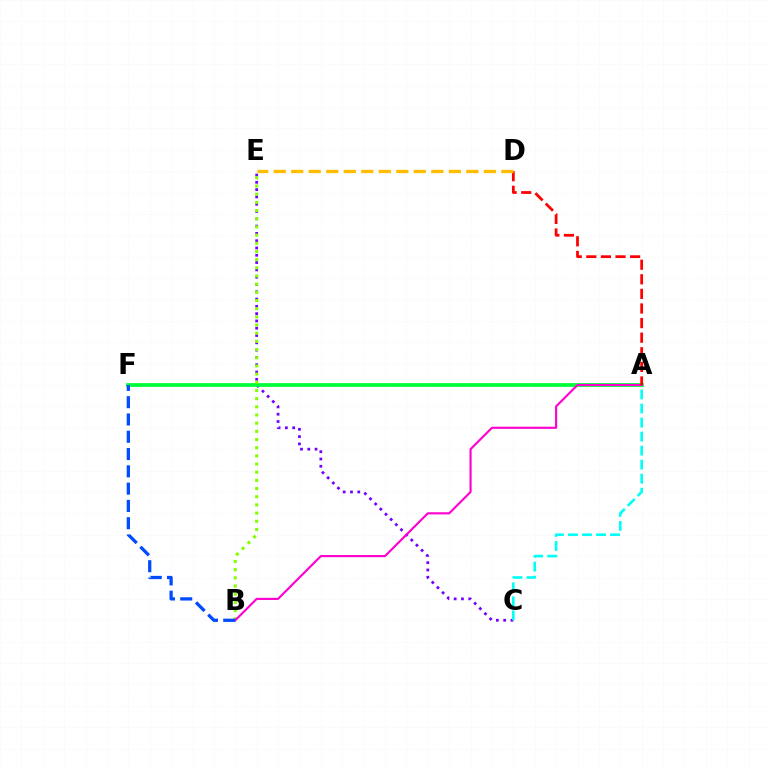{('C', 'E'): [{'color': '#7200ff', 'line_style': 'dotted', 'thickness': 1.98}], ('A', 'F'): [{'color': '#00ff39', 'line_style': 'solid', 'thickness': 2.7}], ('A', 'C'): [{'color': '#00fff6', 'line_style': 'dashed', 'thickness': 1.91}], ('B', 'E'): [{'color': '#84ff00', 'line_style': 'dotted', 'thickness': 2.22}], ('A', 'B'): [{'color': '#ff00cf', 'line_style': 'solid', 'thickness': 1.54}], ('A', 'D'): [{'color': '#ff0000', 'line_style': 'dashed', 'thickness': 1.98}], ('D', 'E'): [{'color': '#ffbd00', 'line_style': 'dashed', 'thickness': 2.38}], ('B', 'F'): [{'color': '#004bff', 'line_style': 'dashed', 'thickness': 2.35}]}